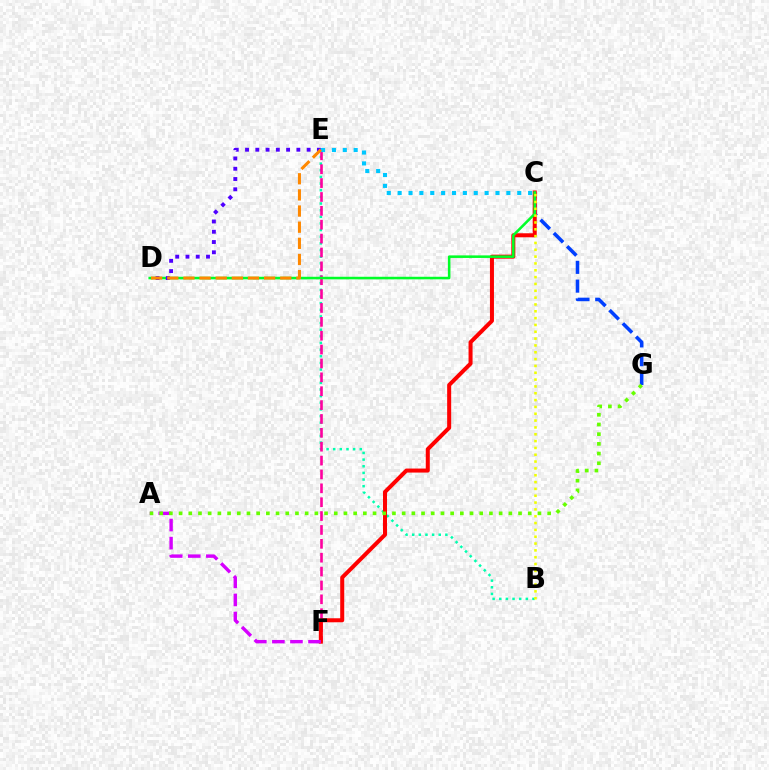{('B', 'E'): [{'color': '#00ffaf', 'line_style': 'dotted', 'thickness': 1.8}], ('E', 'F'): [{'color': '#ff00a0', 'line_style': 'dashed', 'thickness': 1.88}], ('C', 'G'): [{'color': '#003fff', 'line_style': 'dashed', 'thickness': 2.55}], ('C', 'F'): [{'color': '#ff0000', 'line_style': 'solid', 'thickness': 2.89}], ('C', 'D'): [{'color': '#00ff27', 'line_style': 'solid', 'thickness': 1.85}], ('C', 'E'): [{'color': '#00c7ff', 'line_style': 'dotted', 'thickness': 2.95}], ('A', 'F'): [{'color': '#d600ff', 'line_style': 'dashed', 'thickness': 2.46}], ('A', 'G'): [{'color': '#66ff00', 'line_style': 'dotted', 'thickness': 2.64}], ('B', 'C'): [{'color': '#eeff00', 'line_style': 'dotted', 'thickness': 1.86}], ('D', 'E'): [{'color': '#4f00ff', 'line_style': 'dotted', 'thickness': 2.79}, {'color': '#ff8800', 'line_style': 'dashed', 'thickness': 2.19}]}